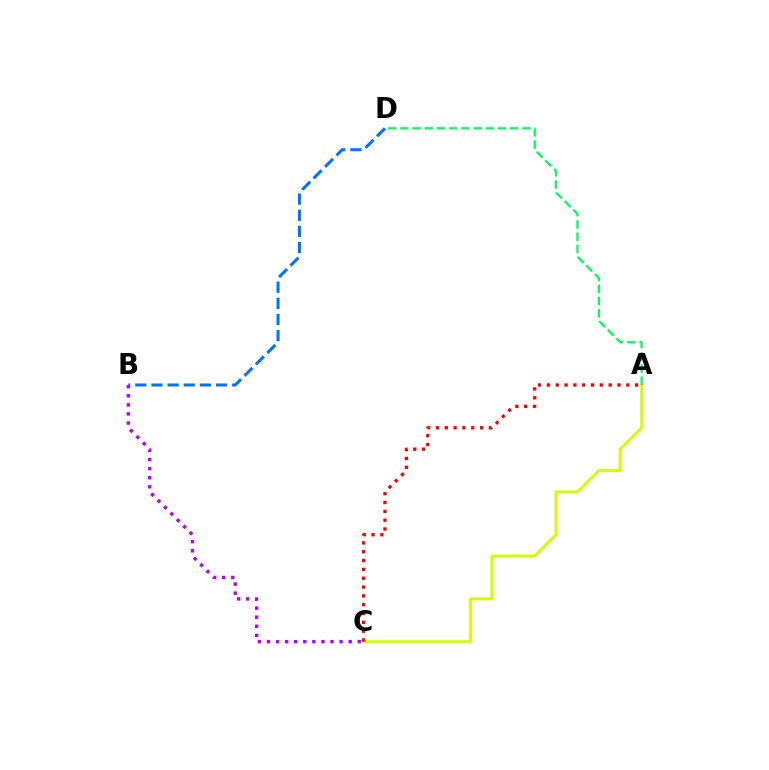{('B', 'D'): [{'color': '#0074ff', 'line_style': 'dashed', 'thickness': 2.19}], ('B', 'C'): [{'color': '#b900ff', 'line_style': 'dotted', 'thickness': 2.47}], ('A', 'C'): [{'color': '#d1ff00', 'line_style': 'solid', 'thickness': 2.14}, {'color': '#ff0000', 'line_style': 'dotted', 'thickness': 2.4}], ('A', 'D'): [{'color': '#00ff5c', 'line_style': 'dashed', 'thickness': 1.66}]}